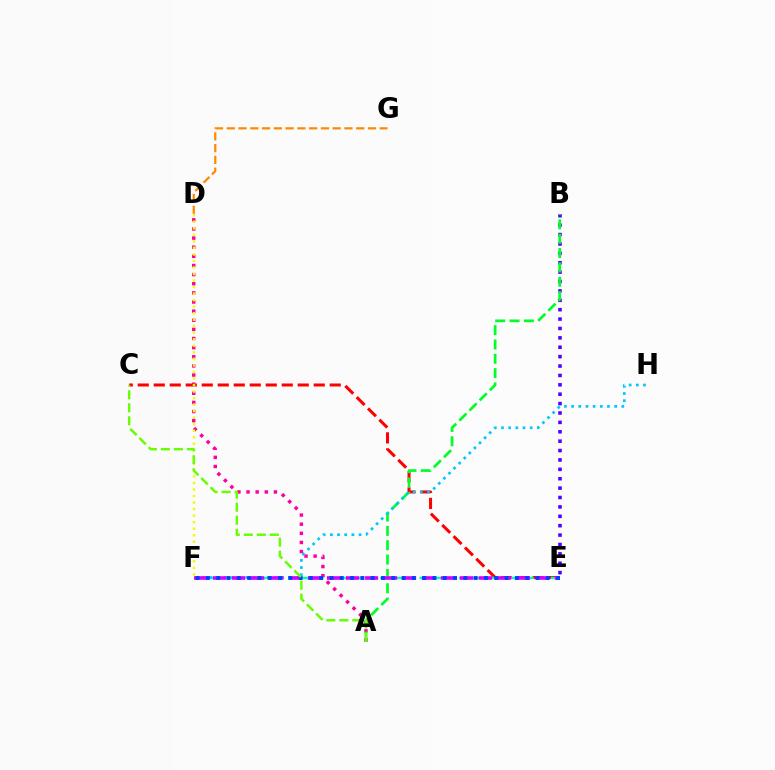{('A', 'D'): [{'color': '#ff00a0', 'line_style': 'dotted', 'thickness': 2.48}], ('C', 'E'): [{'color': '#ff0000', 'line_style': 'dashed', 'thickness': 2.17}], ('D', 'F'): [{'color': '#eeff00', 'line_style': 'dotted', 'thickness': 1.77}], ('B', 'E'): [{'color': '#4f00ff', 'line_style': 'dotted', 'thickness': 2.55}], ('A', 'B'): [{'color': '#00ff27', 'line_style': 'dashed', 'thickness': 1.95}], ('E', 'F'): [{'color': '#00ffaf', 'line_style': 'dashed', 'thickness': 1.78}, {'color': '#d600ff', 'line_style': 'dashed', 'thickness': 2.58}, {'color': '#003fff', 'line_style': 'dotted', 'thickness': 2.8}], ('F', 'H'): [{'color': '#00c7ff', 'line_style': 'dotted', 'thickness': 1.95}], ('D', 'G'): [{'color': '#ff8800', 'line_style': 'dashed', 'thickness': 1.6}], ('A', 'C'): [{'color': '#66ff00', 'line_style': 'dashed', 'thickness': 1.77}]}